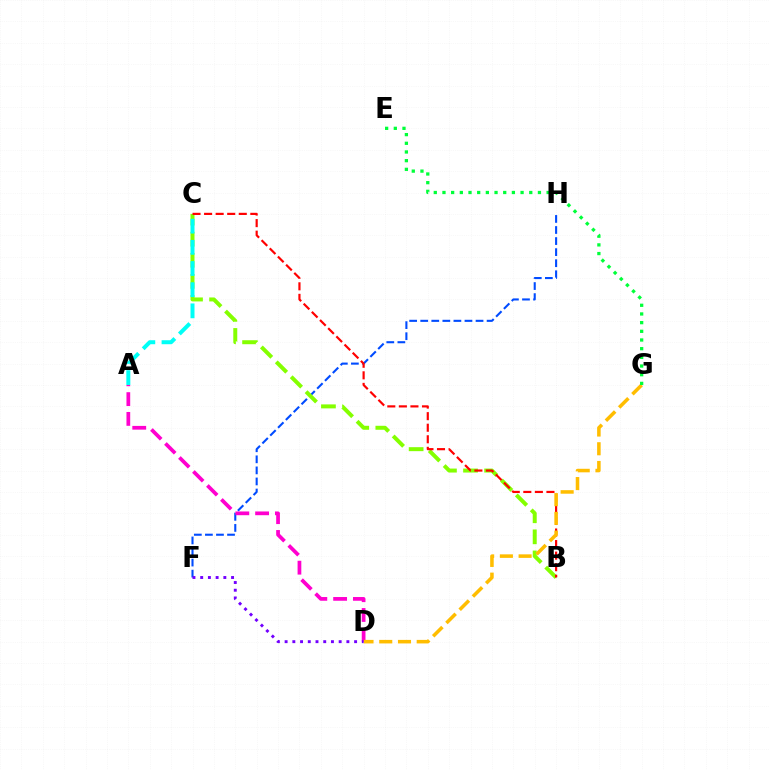{('F', 'H'): [{'color': '#004bff', 'line_style': 'dashed', 'thickness': 1.5}], ('B', 'C'): [{'color': '#84ff00', 'line_style': 'dashed', 'thickness': 2.86}, {'color': '#ff0000', 'line_style': 'dashed', 'thickness': 1.57}], ('A', 'C'): [{'color': '#00fff6', 'line_style': 'dashed', 'thickness': 2.88}], ('A', 'D'): [{'color': '#ff00cf', 'line_style': 'dashed', 'thickness': 2.69}], ('D', 'G'): [{'color': '#ffbd00', 'line_style': 'dashed', 'thickness': 2.54}], ('E', 'G'): [{'color': '#00ff39', 'line_style': 'dotted', 'thickness': 2.36}], ('D', 'F'): [{'color': '#7200ff', 'line_style': 'dotted', 'thickness': 2.1}]}